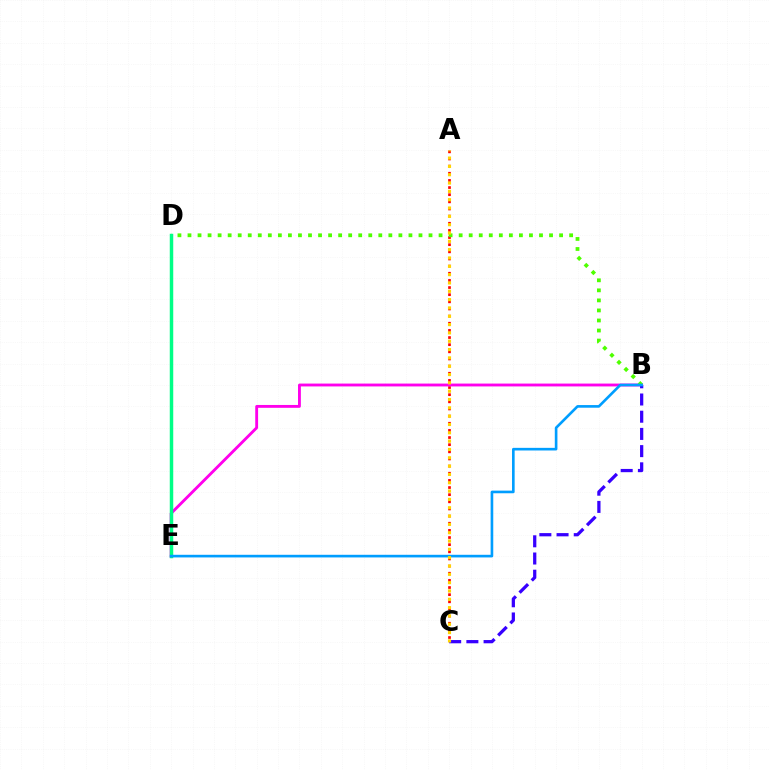{('A', 'C'): [{'color': '#ff0000', 'line_style': 'dotted', 'thickness': 1.94}, {'color': '#ffd500', 'line_style': 'dotted', 'thickness': 2.26}], ('B', 'E'): [{'color': '#ff00ed', 'line_style': 'solid', 'thickness': 2.06}, {'color': '#009eff', 'line_style': 'solid', 'thickness': 1.9}], ('B', 'D'): [{'color': '#4fff00', 'line_style': 'dotted', 'thickness': 2.73}], ('D', 'E'): [{'color': '#00ff86', 'line_style': 'solid', 'thickness': 2.5}], ('B', 'C'): [{'color': '#3700ff', 'line_style': 'dashed', 'thickness': 2.34}]}